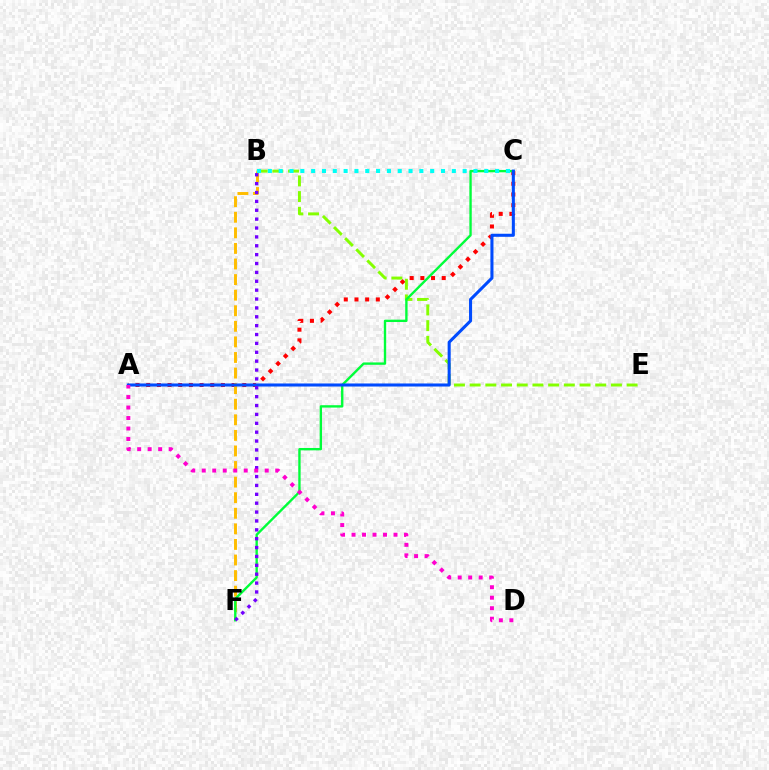{('A', 'C'): [{'color': '#ff0000', 'line_style': 'dotted', 'thickness': 2.9}, {'color': '#004bff', 'line_style': 'solid', 'thickness': 2.2}], ('B', 'F'): [{'color': '#ffbd00', 'line_style': 'dashed', 'thickness': 2.12}, {'color': '#7200ff', 'line_style': 'dotted', 'thickness': 2.41}], ('B', 'E'): [{'color': '#84ff00', 'line_style': 'dashed', 'thickness': 2.13}], ('C', 'F'): [{'color': '#00ff39', 'line_style': 'solid', 'thickness': 1.71}], ('B', 'C'): [{'color': '#00fff6', 'line_style': 'dotted', 'thickness': 2.94}], ('A', 'D'): [{'color': '#ff00cf', 'line_style': 'dotted', 'thickness': 2.85}]}